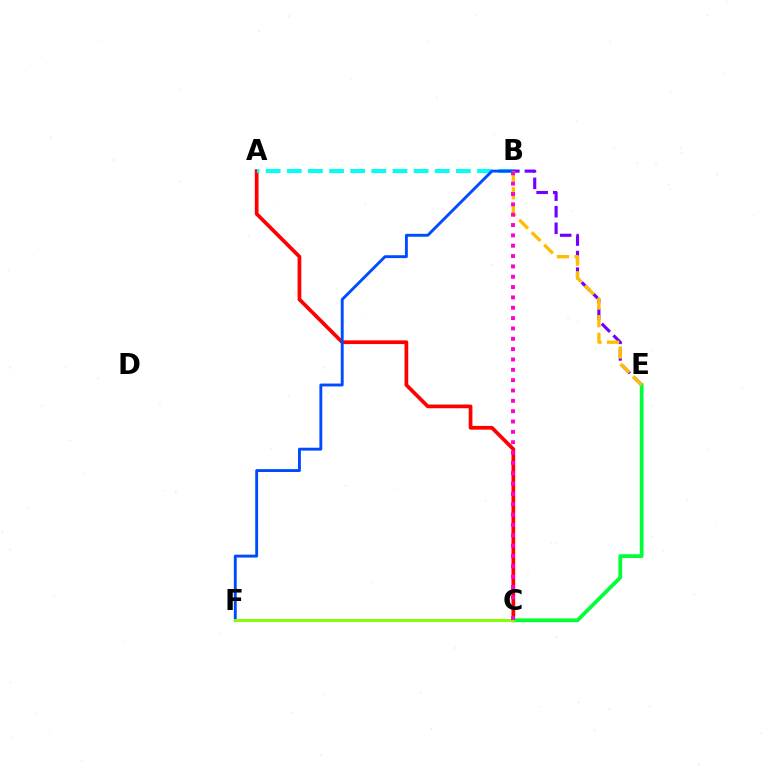{('A', 'C'): [{'color': '#ff0000', 'line_style': 'solid', 'thickness': 2.68}], ('A', 'B'): [{'color': '#00fff6', 'line_style': 'dashed', 'thickness': 2.87}], ('B', 'E'): [{'color': '#7200ff', 'line_style': 'dashed', 'thickness': 2.25}, {'color': '#ffbd00', 'line_style': 'dashed', 'thickness': 2.39}], ('B', 'F'): [{'color': '#004bff', 'line_style': 'solid', 'thickness': 2.08}], ('C', 'E'): [{'color': '#00ff39', 'line_style': 'solid', 'thickness': 2.71}], ('C', 'F'): [{'color': '#84ff00', 'line_style': 'solid', 'thickness': 2.11}], ('B', 'C'): [{'color': '#ff00cf', 'line_style': 'dotted', 'thickness': 2.81}]}